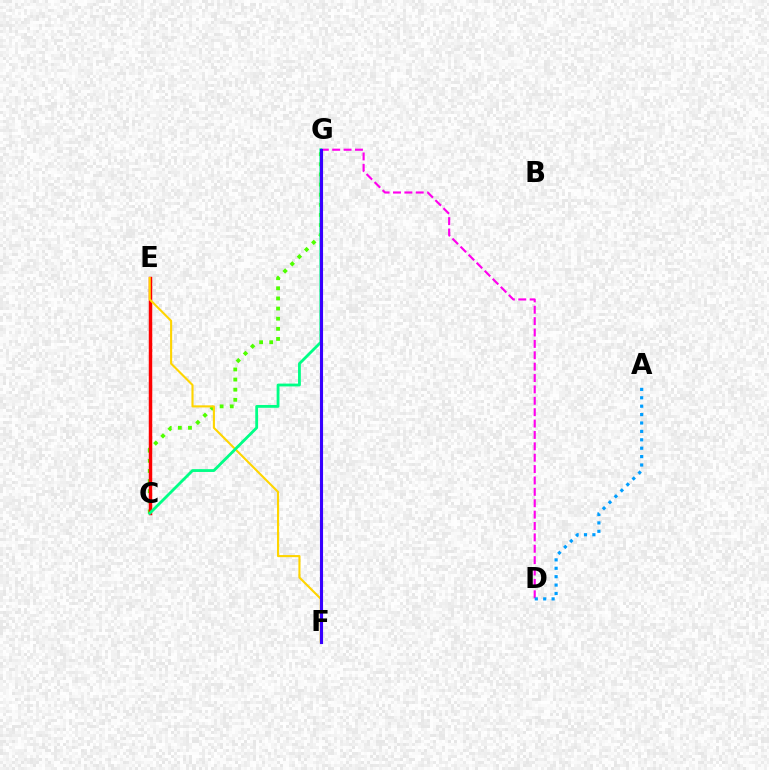{('C', 'G'): [{'color': '#4fff00', 'line_style': 'dotted', 'thickness': 2.75}, {'color': '#00ff86', 'line_style': 'solid', 'thickness': 2.03}], ('D', 'G'): [{'color': '#ff00ed', 'line_style': 'dashed', 'thickness': 1.55}], ('C', 'E'): [{'color': '#ff0000', 'line_style': 'solid', 'thickness': 2.5}], ('E', 'F'): [{'color': '#ffd500', 'line_style': 'solid', 'thickness': 1.52}], ('A', 'D'): [{'color': '#009eff', 'line_style': 'dotted', 'thickness': 2.28}], ('F', 'G'): [{'color': '#3700ff', 'line_style': 'solid', 'thickness': 2.24}]}